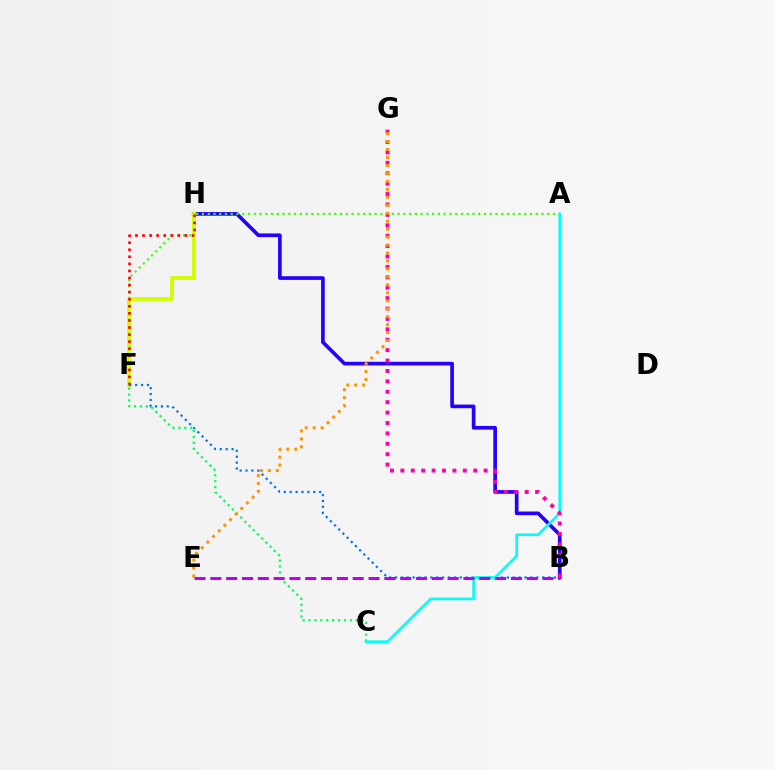{('B', 'H'): [{'color': '#2500ff', 'line_style': 'solid', 'thickness': 2.64}], ('C', 'F'): [{'color': '#00ff5c', 'line_style': 'dotted', 'thickness': 1.6}], ('A', 'F'): [{'color': '#3dff00', 'line_style': 'dotted', 'thickness': 1.56}], ('F', 'H'): [{'color': '#d1ff00', 'line_style': 'solid', 'thickness': 2.76}, {'color': '#ff0000', 'line_style': 'dotted', 'thickness': 1.92}], ('B', 'F'): [{'color': '#0074ff', 'line_style': 'dotted', 'thickness': 1.6}], ('A', 'C'): [{'color': '#00fff6', 'line_style': 'solid', 'thickness': 1.9}], ('B', 'G'): [{'color': '#ff00ac', 'line_style': 'dotted', 'thickness': 2.83}], ('E', 'G'): [{'color': '#ff9400', 'line_style': 'dotted', 'thickness': 2.16}], ('B', 'E'): [{'color': '#b900ff', 'line_style': 'dashed', 'thickness': 2.15}]}